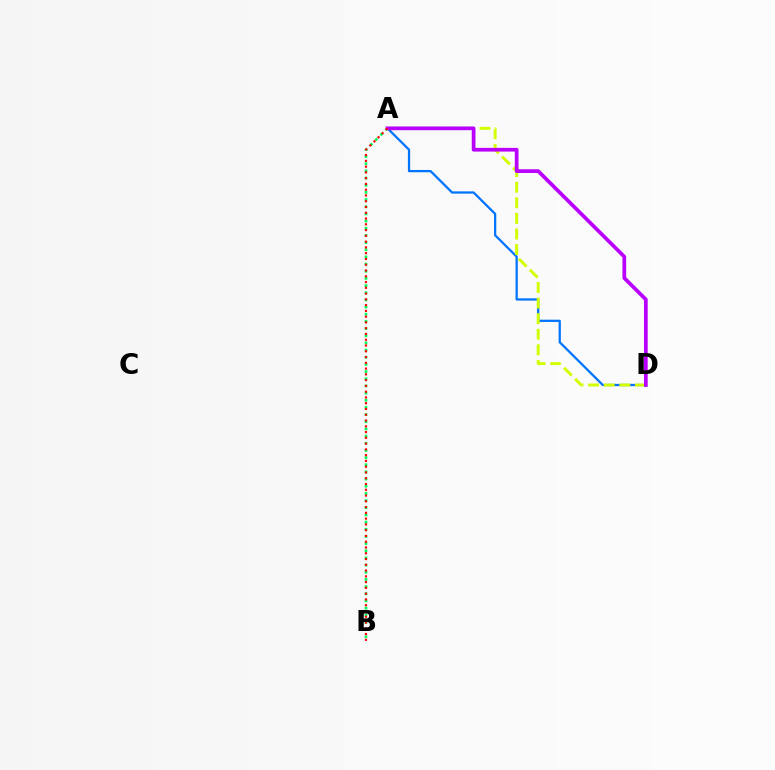{('A', 'D'): [{'color': '#0074ff', 'line_style': 'solid', 'thickness': 1.63}, {'color': '#d1ff00', 'line_style': 'dashed', 'thickness': 2.12}, {'color': '#b900ff', 'line_style': 'solid', 'thickness': 2.68}], ('A', 'B'): [{'color': '#00ff5c', 'line_style': 'dotted', 'thickness': 1.95}, {'color': '#ff0000', 'line_style': 'dotted', 'thickness': 1.57}]}